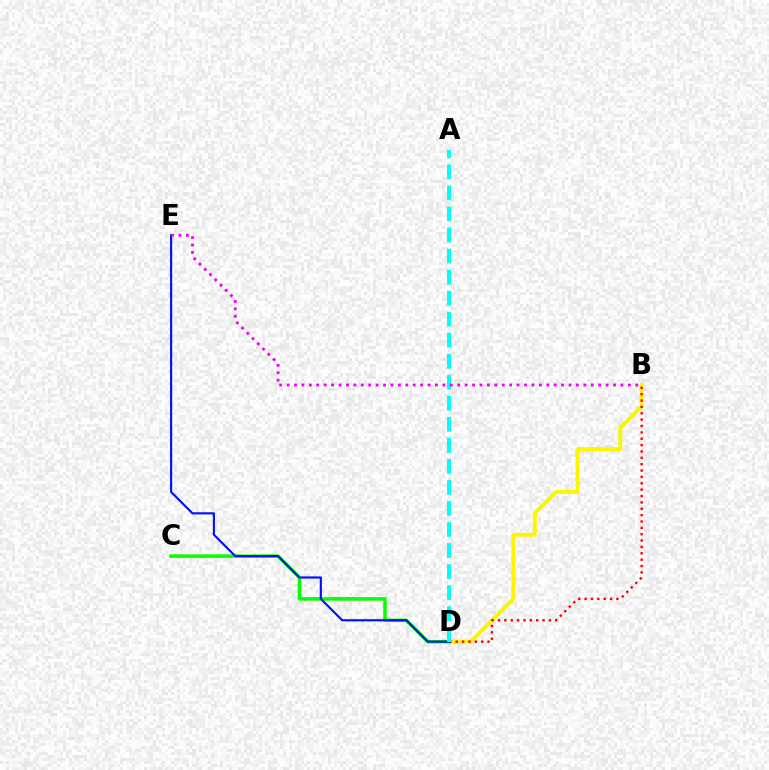{('B', 'D'): [{'color': '#fcf500', 'line_style': 'solid', 'thickness': 2.82}, {'color': '#ff0000', 'line_style': 'dotted', 'thickness': 1.73}], ('C', 'D'): [{'color': '#08ff00', 'line_style': 'solid', 'thickness': 2.53}], ('D', 'E'): [{'color': '#0010ff', 'line_style': 'solid', 'thickness': 1.55}], ('A', 'D'): [{'color': '#00fff6', 'line_style': 'dashed', 'thickness': 2.86}], ('B', 'E'): [{'color': '#ee00ff', 'line_style': 'dotted', 'thickness': 2.02}]}